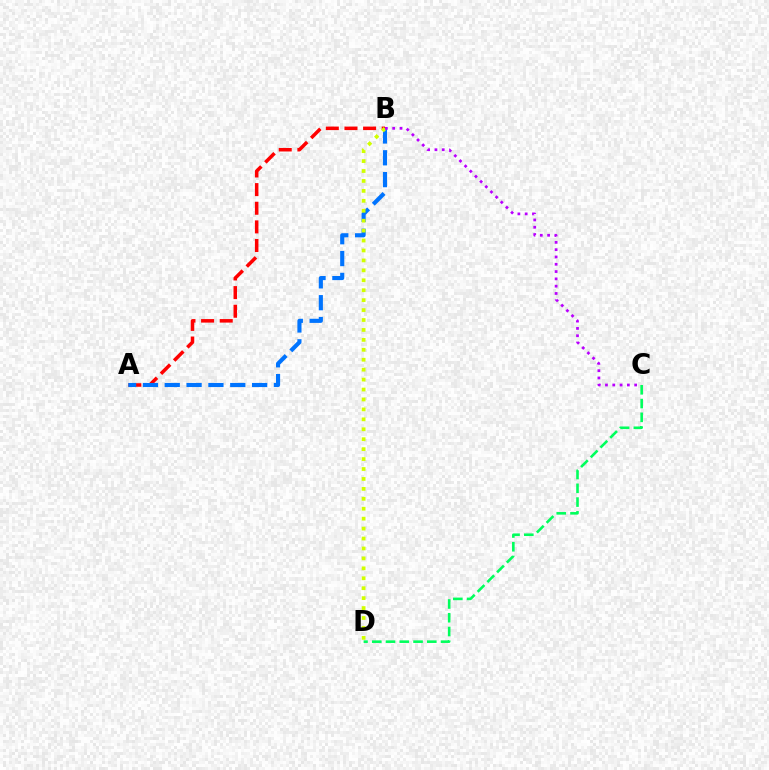{('A', 'B'): [{'color': '#ff0000', 'line_style': 'dashed', 'thickness': 2.53}, {'color': '#0074ff', 'line_style': 'dashed', 'thickness': 2.97}], ('B', 'D'): [{'color': '#d1ff00', 'line_style': 'dotted', 'thickness': 2.7}], ('B', 'C'): [{'color': '#b900ff', 'line_style': 'dotted', 'thickness': 1.98}], ('C', 'D'): [{'color': '#00ff5c', 'line_style': 'dashed', 'thickness': 1.87}]}